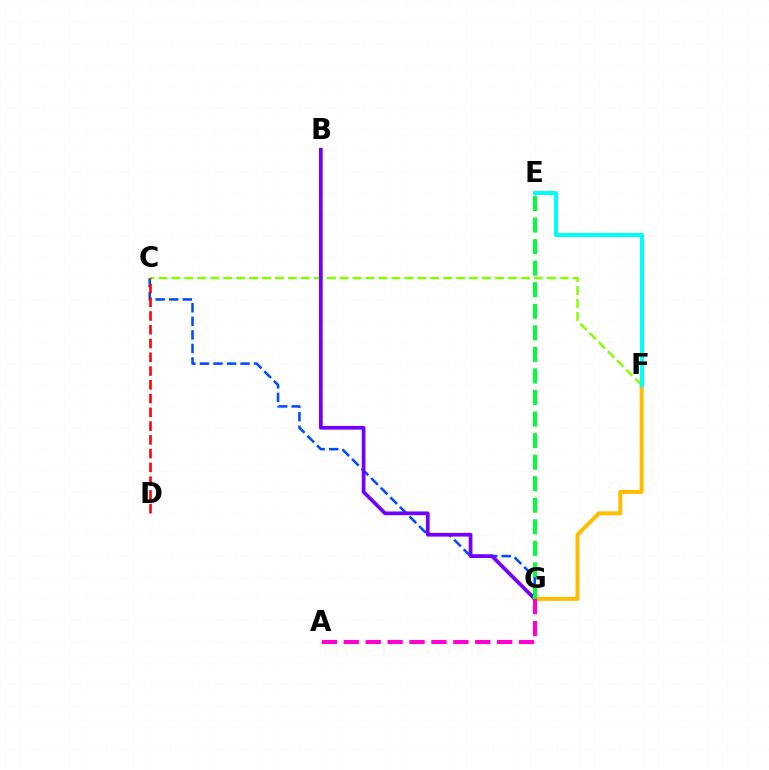{('C', 'G'): [{'color': '#004bff', 'line_style': 'dashed', 'thickness': 1.84}], ('C', 'F'): [{'color': '#84ff00', 'line_style': 'dashed', 'thickness': 1.76}], ('B', 'G'): [{'color': '#7200ff', 'line_style': 'solid', 'thickness': 2.69}], ('F', 'G'): [{'color': '#ffbd00', 'line_style': 'solid', 'thickness': 2.86}], ('E', 'G'): [{'color': '#00ff39', 'line_style': 'dashed', 'thickness': 2.93}], ('E', 'F'): [{'color': '#00fff6', 'line_style': 'solid', 'thickness': 2.92}], ('A', 'G'): [{'color': '#ff00cf', 'line_style': 'dashed', 'thickness': 2.98}], ('C', 'D'): [{'color': '#ff0000', 'line_style': 'dashed', 'thickness': 1.87}]}